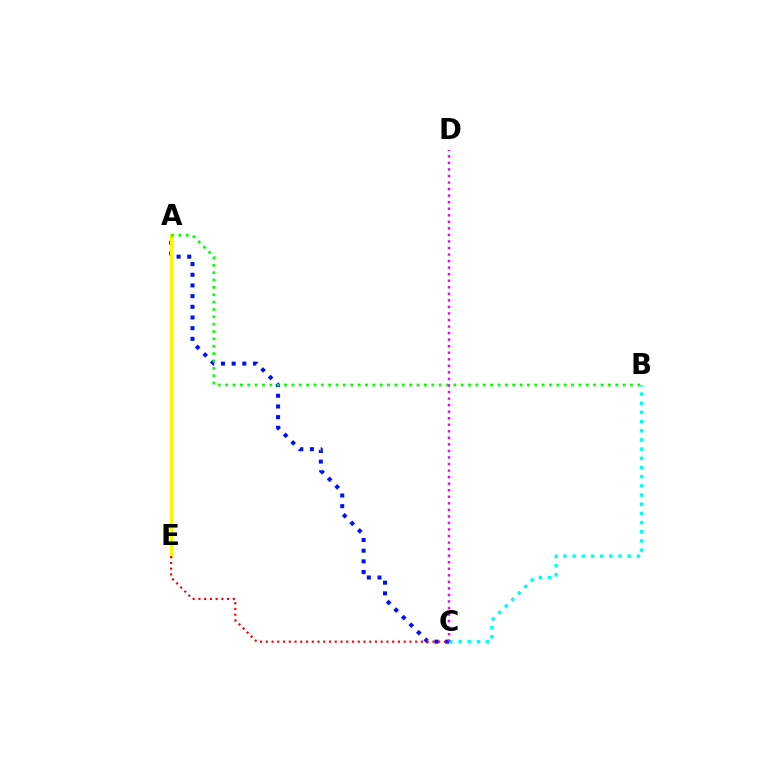{('A', 'C'): [{'color': '#0010ff', 'line_style': 'dotted', 'thickness': 2.9}], ('A', 'E'): [{'color': '#fcf500', 'line_style': 'solid', 'thickness': 2.4}], ('A', 'B'): [{'color': '#08ff00', 'line_style': 'dotted', 'thickness': 2.0}], ('C', 'E'): [{'color': '#ff0000', 'line_style': 'dotted', 'thickness': 1.56}], ('B', 'C'): [{'color': '#00fff6', 'line_style': 'dotted', 'thickness': 2.5}], ('C', 'D'): [{'color': '#ee00ff', 'line_style': 'dotted', 'thickness': 1.78}]}